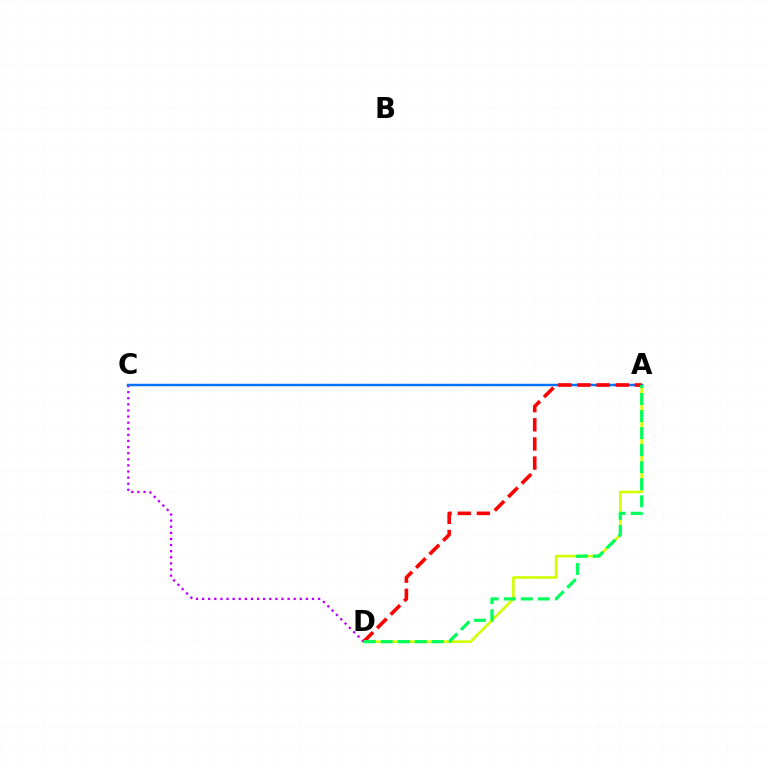{('A', 'D'): [{'color': '#d1ff00', 'line_style': 'solid', 'thickness': 1.89}, {'color': '#ff0000', 'line_style': 'dashed', 'thickness': 2.6}, {'color': '#00ff5c', 'line_style': 'dashed', 'thickness': 2.31}], ('C', 'D'): [{'color': '#b900ff', 'line_style': 'dotted', 'thickness': 1.66}], ('A', 'C'): [{'color': '#0074ff', 'line_style': 'solid', 'thickness': 1.78}]}